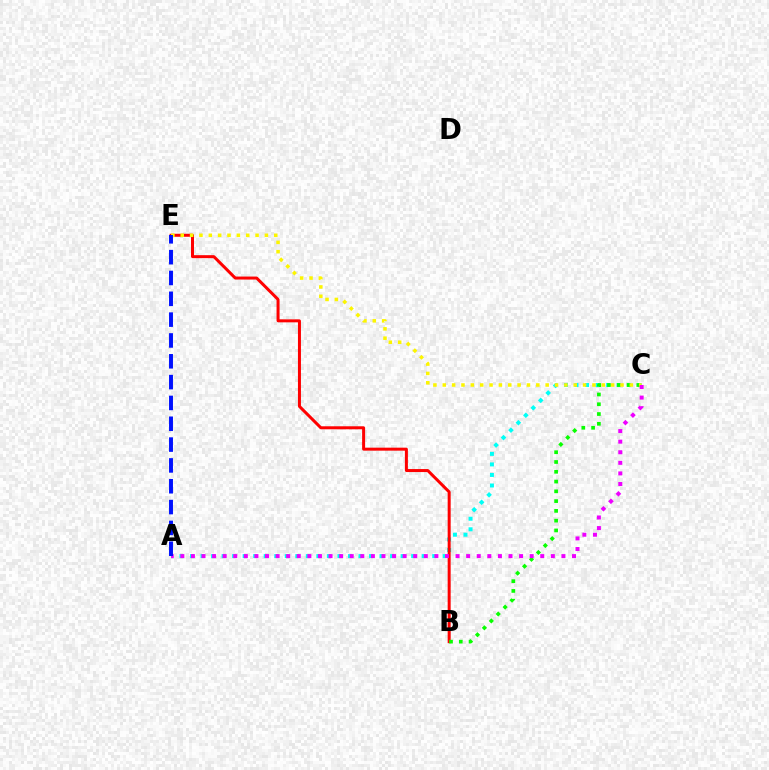{('A', 'C'): [{'color': '#00fff6', 'line_style': 'dotted', 'thickness': 2.86}, {'color': '#ee00ff', 'line_style': 'dotted', 'thickness': 2.88}], ('B', 'E'): [{'color': '#ff0000', 'line_style': 'solid', 'thickness': 2.16}], ('B', 'C'): [{'color': '#08ff00', 'line_style': 'dotted', 'thickness': 2.66}], ('C', 'E'): [{'color': '#fcf500', 'line_style': 'dotted', 'thickness': 2.54}], ('A', 'E'): [{'color': '#0010ff', 'line_style': 'dashed', 'thickness': 2.83}]}